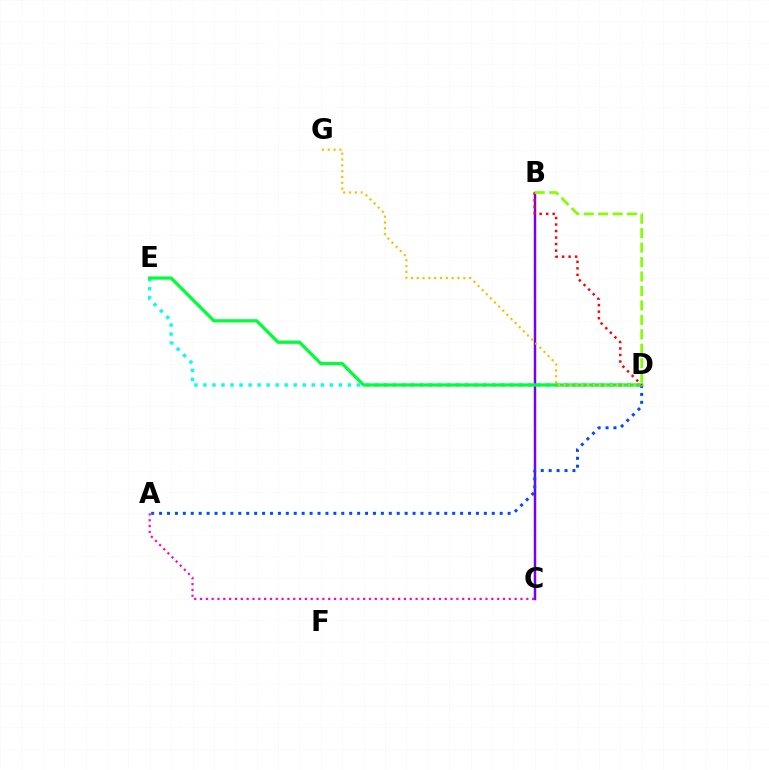{('B', 'C'): [{'color': '#7200ff', 'line_style': 'solid', 'thickness': 1.77}], ('D', 'E'): [{'color': '#00fff6', 'line_style': 'dotted', 'thickness': 2.45}, {'color': '#00ff39', 'line_style': 'solid', 'thickness': 2.34}], ('A', 'D'): [{'color': '#004bff', 'line_style': 'dotted', 'thickness': 2.15}], ('A', 'C'): [{'color': '#ff00cf', 'line_style': 'dotted', 'thickness': 1.58}], ('D', 'G'): [{'color': '#ffbd00', 'line_style': 'dotted', 'thickness': 1.58}], ('B', 'D'): [{'color': '#ff0000', 'line_style': 'dotted', 'thickness': 1.77}, {'color': '#84ff00', 'line_style': 'dashed', 'thickness': 1.96}]}